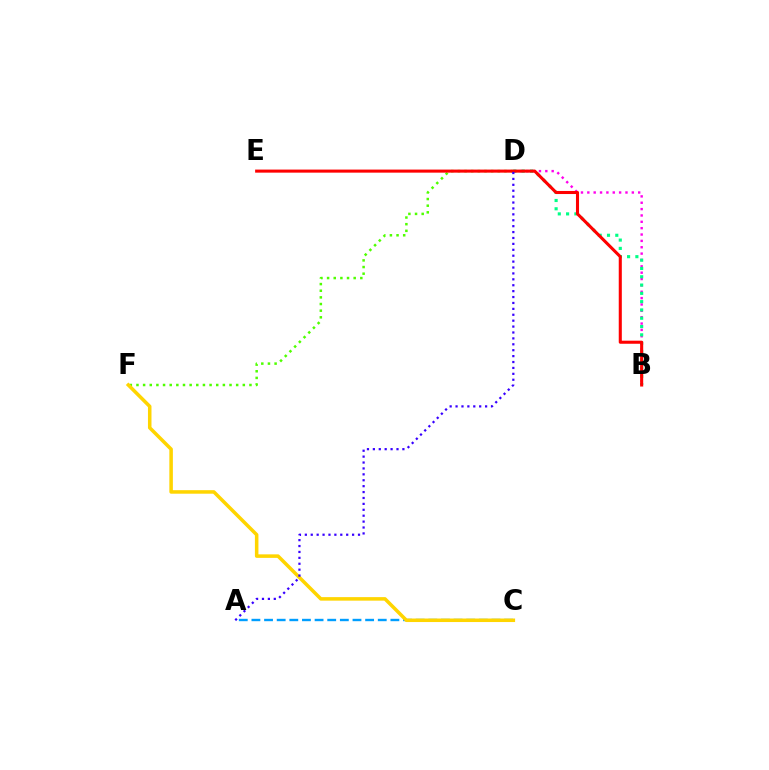{('B', 'D'): [{'color': '#ff00ed', 'line_style': 'dotted', 'thickness': 1.73}, {'color': '#00ff86', 'line_style': 'dotted', 'thickness': 2.25}], ('D', 'F'): [{'color': '#4fff00', 'line_style': 'dotted', 'thickness': 1.81}], ('B', 'E'): [{'color': '#ff0000', 'line_style': 'solid', 'thickness': 2.21}], ('A', 'C'): [{'color': '#009eff', 'line_style': 'dashed', 'thickness': 1.72}], ('C', 'F'): [{'color': '#ffd500', 'line_style': 'solid', 'thickness': 2.54}], ('A', 'D'): [{'color': '#3700ff', 'line_style': 'dotted', 'thickness': 1.6}]}